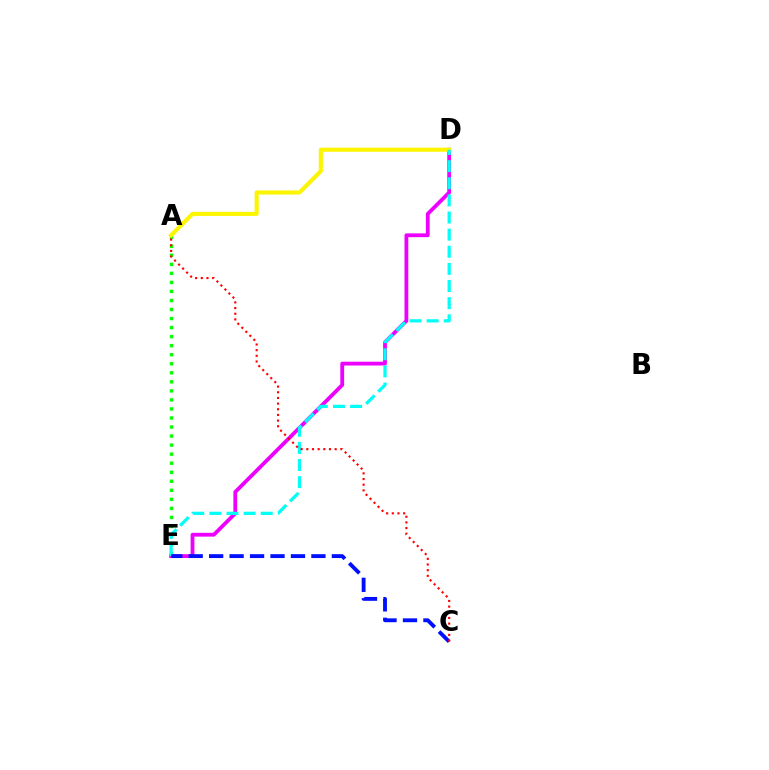{('A', 'E'): [{'color': '#08ff00', 'line_style': 'dotted', 'thickness': 2.46}], ('D', 'E'): [{'color': '#ee00ff', 'line_style': 'solid', 'thickness': 2.74}, {'color': '#00fff6', 'line_style': 'dashed', 'thickness': 2.33}], ('A', 'D'): [{'color': '#fcf500', 'line_style': 'solid', 'thickness': 2.96}], ('C', 'E'): [{'color': '#0010ff', 'line_style': 'dashed', 'thickness': 2.78}], ('A', 'C'): [{'color': '#ff0000', 'line_style': 'dotted', 'thickness': 1.54}]}